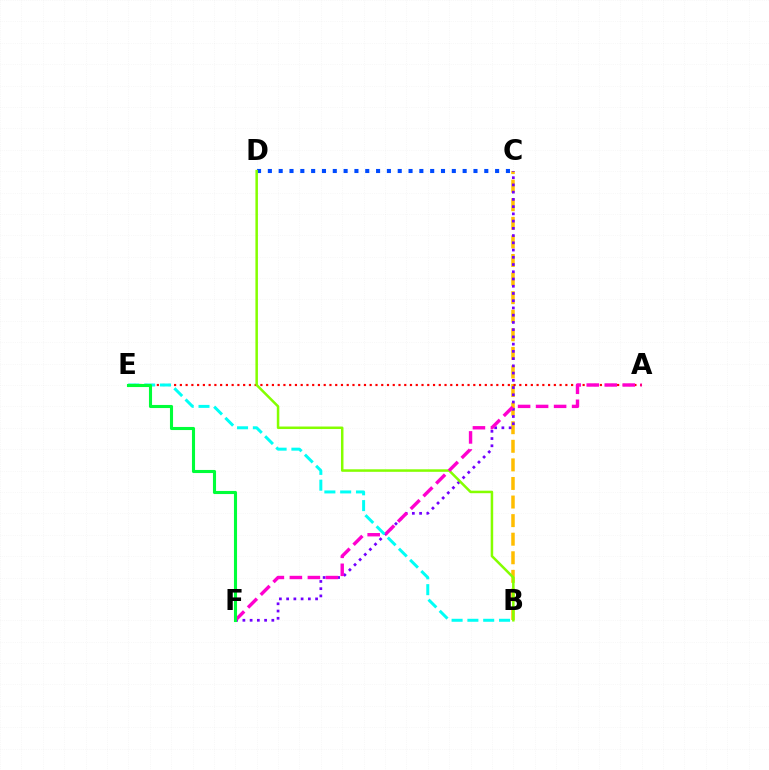{('B', 'C'): [{'color': '#ffbd00', 'line_style': 'dashed', 'thickness': 2.52}], ('C', 'D'): [{'color': '#004bff', 'line_style': 'dotted', 'thickness': 2.94}], ('C', 'F'): [{'color': '#7200ff', 'line_style': 'dotted', 'thickness': 1.97}], ('A', 'E'): [{'color': '#ff0000', 'line_style': 'dotted', 'thickness': 1.56}], ('B', 'D'): [{'color': '#84ff00', 'line_style': 'solid', 'thickness': 1.81}], ('A', 'F'): [{'color': '#ff00cf', 'line_style': 'dashed', 'thickness': 2.45}], ('B', 'E'): [{'color': '#00fff6', 'line_style': 'dashed', 'thickness': 2.15}], ('E', 'F'): [{'color': '#00ff39', 'line_style': 'solid', 'thickness': 2.23}]}